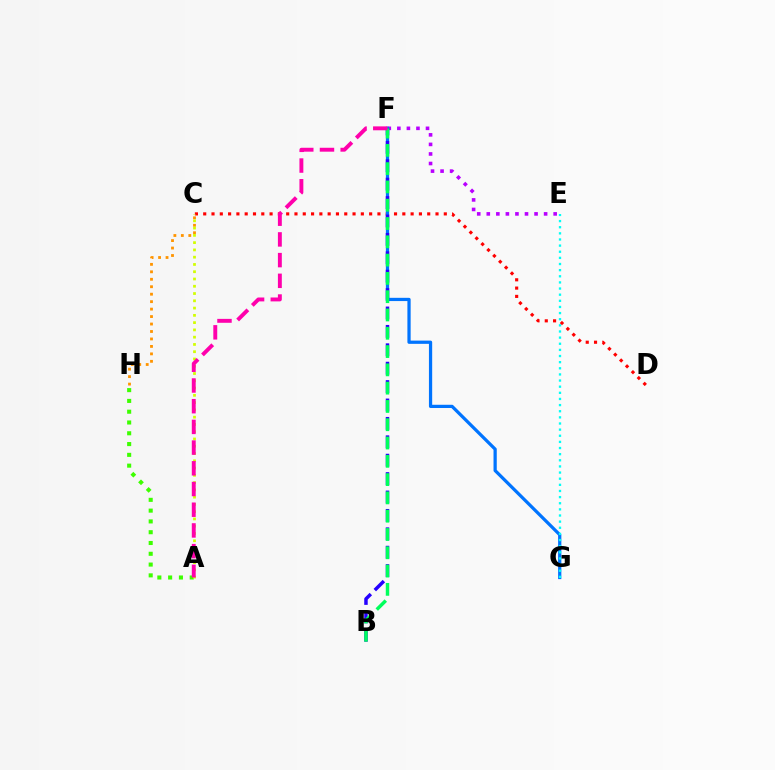{('C', 'D'): [{'color': '#ff0000', 'line_style': 'dotted', 'thickness': 2.25}], ('E', 'F'): [{'color': '#b900ff', 'line_style': 'dotted', 'thickness': 2.6}], ('A', 'H'): [{'color': '#3dff00', 'line_style': 'dotted', 'thickness': 2.93}], ('F', 'G'): [{'color': '#0074ff', 'line_style': 'solid', 'thickness': 2.33}], ('E', 'G'): [{'color': '#00fff6', 'line_style': 'dotted', 'thickness': 1.67}], ('C', 'H'): [{'color': '#ff9400', 'line_style': 'dotted', 'thickness': 2.03}], ('B', 'F'): [{'color': '#2500ff', 'line_style': 'dashed', 'thickness': 2.5}, {'color': '#00ff5c', 'line_style': 'dashed', 'thickness': 2.49}], ('A', 'C'): [{'color': '#d1ff00', 'line_style': 'dotted', 'thickness': 1.98}], ('A', 'F'): [{'color': '#ff00ac', 'line_style': 'dashed', 'thickness': 2.81}]}